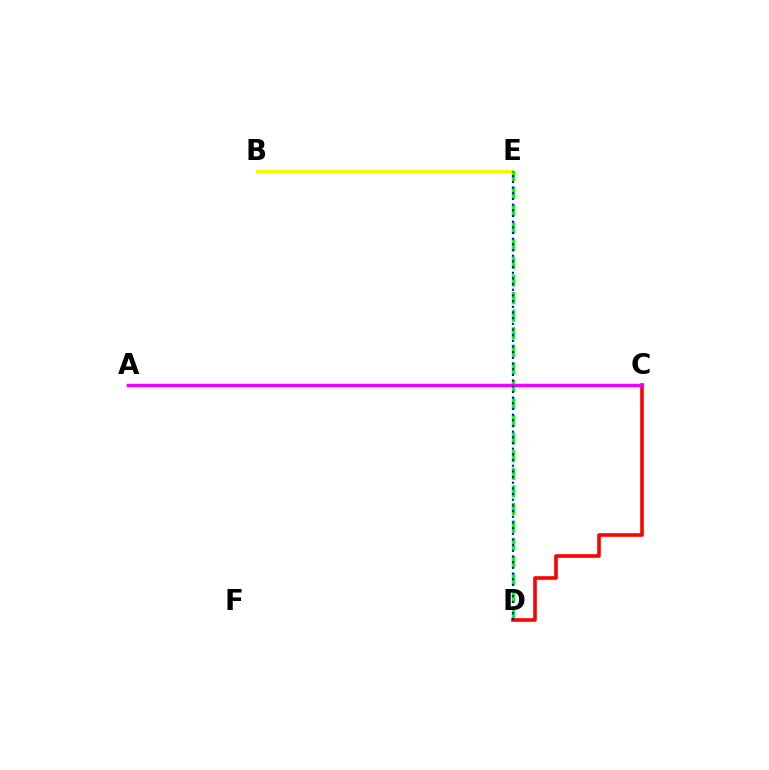{('B', 'E'): [{'color': '#fcf500', 'line_style': 'solid', 'thickness': 2.4}], ('D', 'E'): [{'color': '#08ff00', 'line_style': 'dashed', 'thickness': 2.39}, {'color': '#0010ff', 'line_style': 'dotted', 'thickness': 1.54}], ('A', 'C'): [{'color': '#00fff6', 'line_style': 'solid', 'thickness': 2.15}, {'color': '#ee00ff', 'line_style': 'solid', 'thickness': 2.48}], ('C', 'D'): [{'color': '#ff0000', 'line_style': 'solid', 'thickness': 2.6}]}